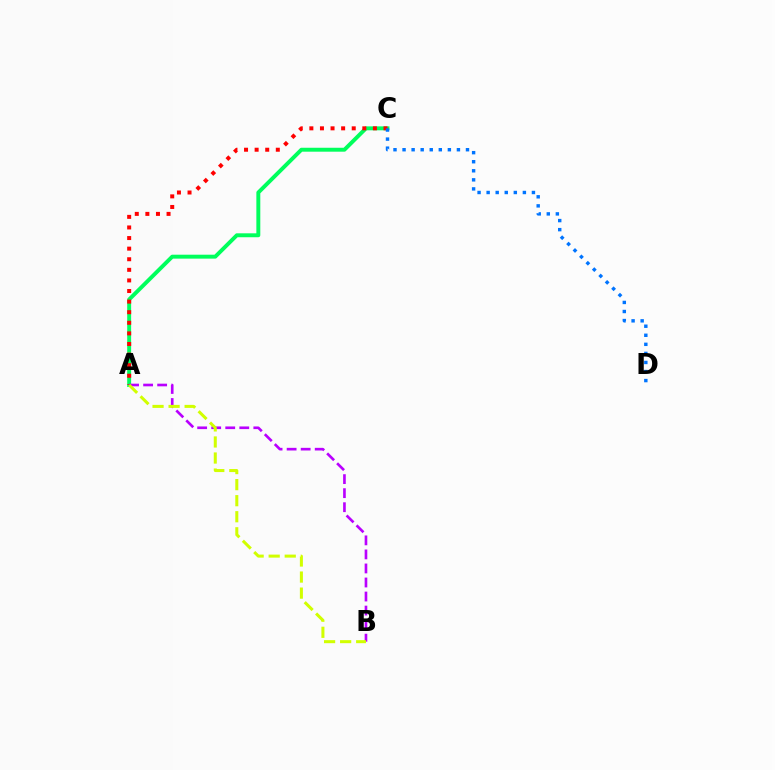{('A', 'C'): [{'color': '#00ff5c', 'line_style': 'solid', 'thickness': 2.83}, {'color': '#ff0000', 'line_style': 'dotted', 'thickness': 2.88}], ('C', 'D'): [{'color': '#0074ff', 'line_style': 'dotted', 'thickness': 2.46}], ('A', 'B'): [{'color': '#b900ff', 'line_style': 'dashed', 'thickness': 1.91}, {'color': '#d1ff00', 'line_style': 'dashed', 'thickness': 2.18}]}